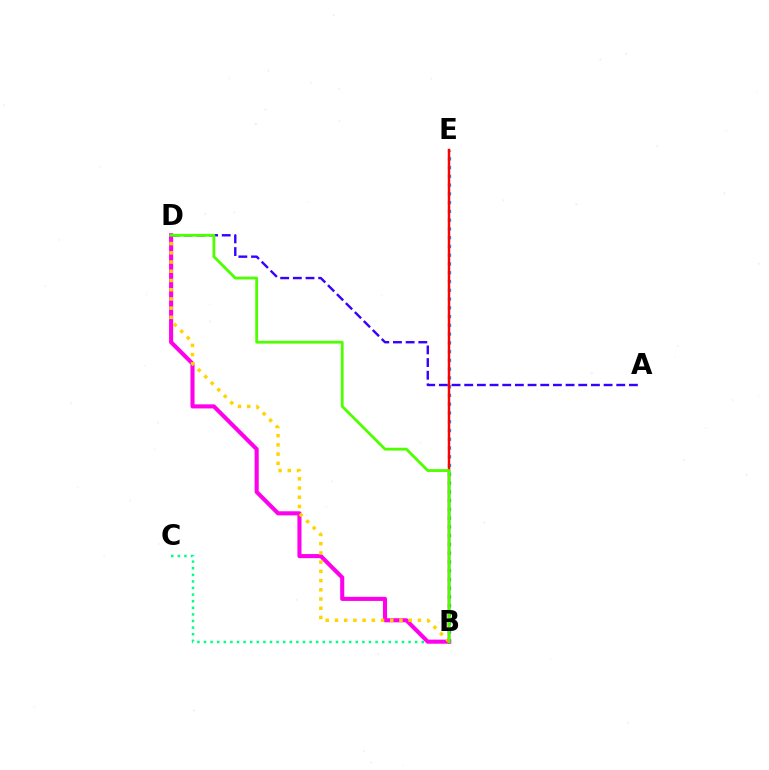{('B', 'C'): [{'color': '#00ff86', 'line_style': 'dotted', 'thickness': 1.79}], ('B', 'E'): [{'color': '#009eff', 'line_style': 'dotted', 'thickness': 2.38}, {'color': '#ff0000', 'line_style': 'solid', 'thickness': 1.79}], ('B', 'D'): [{'color': '#ff00ed', 'line_style': 'solid', 'thickness': 2.95}, {'color': '#ffd500', 'line_style': 'dotted', 'thickness': 2.5}, {'color': '#4fff00', 'line_style': 'solid', 'thickness': 2.03}], ('A', 'D'): [{'color': '#3700ff', 'line_style': 'dashed', 'thickness': 1.72}]}